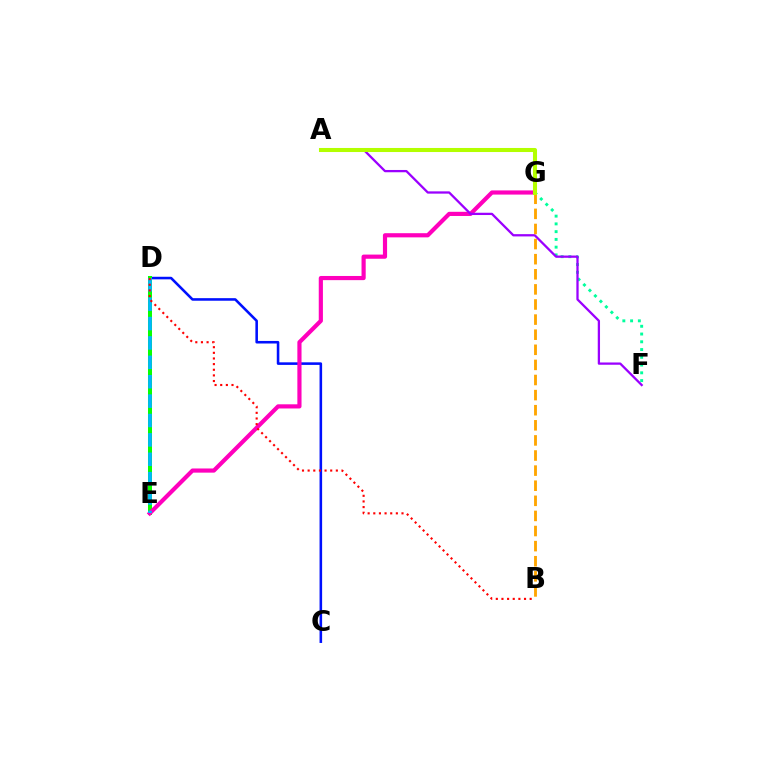{('C', 'D'): [{'color': '#0010ff', 'line_style': 'solid', 'thickness': 1.85}], ('F', 'G'): [{'color': '#00ff9d', 'line_style': 'dotted', 'thickness': 2.11}], ('D', 'E'): [{'color': '#08ff00', 'line_style': 'solid', 'thickness': 2.89}, {'color': '#00b5ff', 'line_style': 'dashed', 'thickness': 2.63}], ('E', 'G'): [{'color': '#ff00bd', 'line_style': 'solid', 'thickness': 3.0}], ('A', 'F'): [{'color': '#9b00ff', 'line_style': 'solid', 'thickness': 1.64}], ('B', 'G'): [{'color': '#ffa500', 'line_style': 'dashed', 'thickness': 2.05}], ('A', 'G'): [{'color': '#b3ff00', 'line_style': 'solid', 'thickness': 2.92}], ('B', 'D'): [{'color': '#ff0000', 'line_style': 'dotted', 'thickness': 1.53}]}